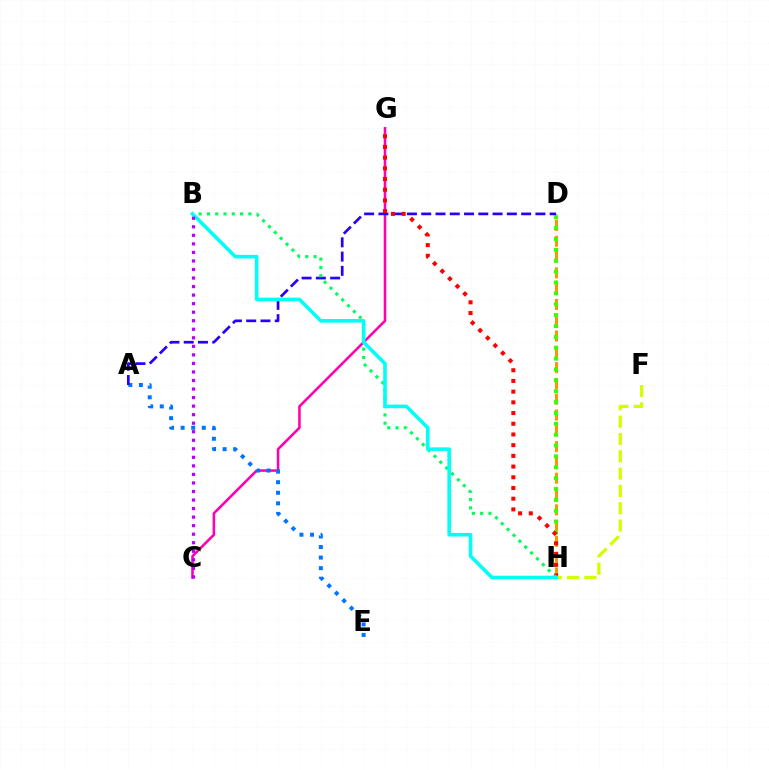{('C', 'G'): [{'color': '#ff00ac', 'line_style': 'solid', 'thickness': 1.84}], ('D', 'H'): [{'color': '#ff9400', 'line_style': 'dashed', 'thickness': 2.15}, {'color': '#3dff00', 'line_style': 'dotted', 'thickness': 2.95}], ('A', 'E'): [{'color': '#0074ff', 'line_style': 'dotted', 'thickness': 2.87}], ('A', 'D'): [{'color': '#2500ff', 'line_style': 'dashed', 'thickness': 1.94}], ('G', 'H'): [{'color': '#ff0000', 'line_style': 'dotted', 'thickness': 2.91}], ('F', 'H'): [{'color': '#d1ff00', 'line_style': 'dashed', 'thickness': 2.35}], ('B', 'H'): [{'color': '#00ff5c', 'line_style': 'dotted', 'thickness': 2.25}, {'color': '#00fff6', 'line_style': 'solid', 'thickness': 2.58}], ('B', 'C'): [{'color': '#b900ff', 'line_style': 'dotted', 'thickness': 2.32}]}